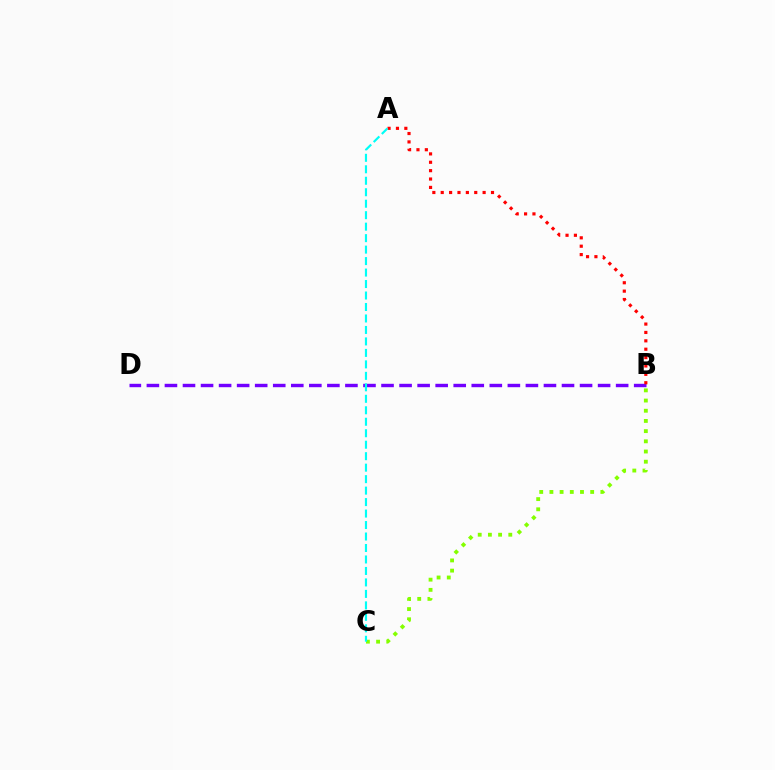{('B', 'D'): [{'color': '#7200ff', 'line_style': 'dashed', 'thickness': 2.45}], ('A', 'B'): [{'color': '#ff0000', 'line_style': 'dotted', 'thickness': 2.28}], ('B', 'C'): [{'color': '#84ff00', 'line_style': 'dotted', 'thickness': 2.77}], ('A', 'C'): [{'color': '#00fff6', 'line_style': 'dashed', 'thickness': 1.56}]}